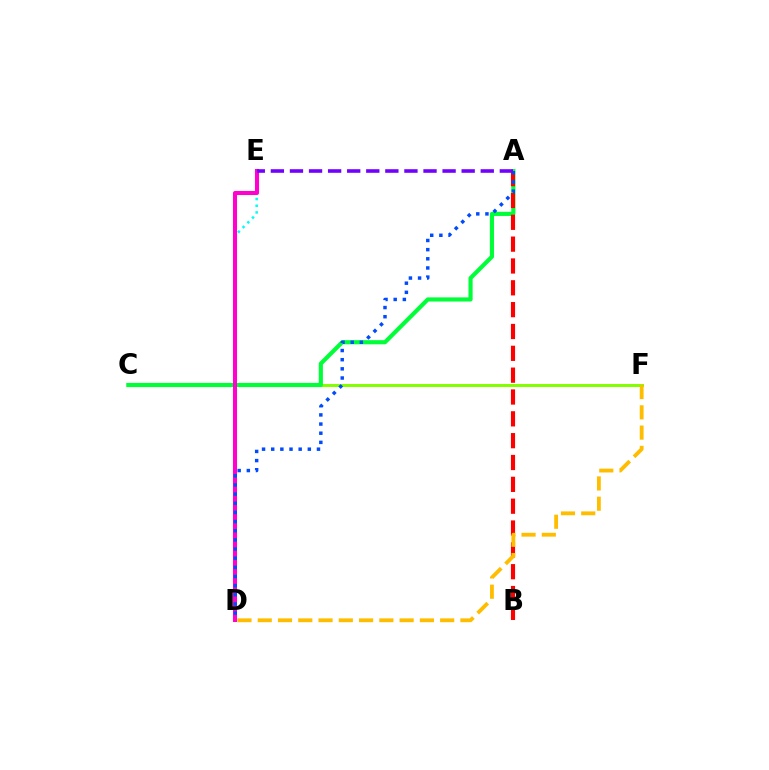{('C', 'F'): [{'color': '#84ff00', 'line_style': 'solid', 'thickness': 2.17}], ('D', 'E'): [{'color': '#00fff6', 'line_style': 'dotted', 'thickness': 1.81}, {'color': '#ff00cf', 'line_style': 'solid', 'thickness': 2.91}], ('A', 'C'): [{'color': '#00ff39', 'line_style': 'solid', 'thickness': 2.98}], ('A', 'B'): [{'color': '#ff0000', 'line_style': 'dashed', 'thickness': 2.97}], ('A', 'D'): [{'color': '#004bff', 'line_style': 'dotted', 'thickness': 2.49}], ('A', 'E'): [{'color': '#7200ff', 'line_style': 'dashed', 'thickness': 2.59}], ('D', 'F'): [{'color': '#ffbd00', 'line_style': 'dashed', 'thickness': 2.75}]}